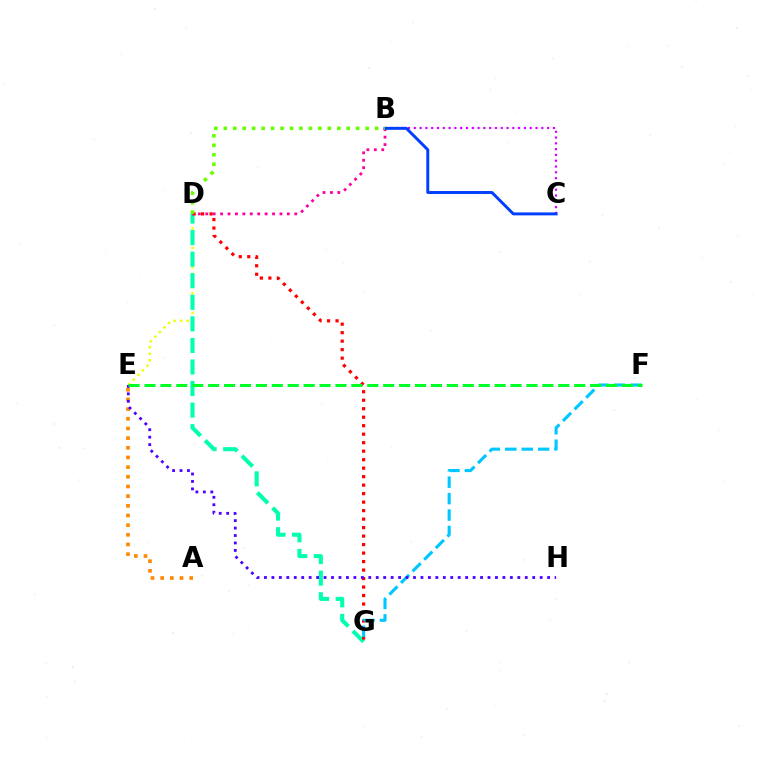{('A', 'E'): [{'color': '#ff8800', 'line_style': 'dotted', 'thickness': 2.63}], ('D', 'E'): [{'color': '#eeff00', 'line_style': 'dotted', 'thickness': 1.76}], ('D', 'G'): [{'color': '#00ffaf', 'line_style': 'dashed', 'thickness': 2.93}, {'color': '#ff0000', 'line_style': 'dotted', 'thickness': 2.31}], ('B', 'C'): [{'color': '#d600ff', 'line_style': 'dotted', 'thickness': 1.58}, {'color': '#003fff', 'line_style': 'solid', 'thickness': 2.12}], ('B', 'D'): [{'color': '#ff00a0', 'line_style': 'dotted', 'thickness': 2.01}, {'color': '#66ff00', 'line_style': 'dotted', 'thickness': 2.57}], ('F', 'G'): [{'color': '#00c7ff', 'line_style': 'dashed', 'thickness': 2.23}], ('E', 'H'): [{'color': '#4f00ff', 'line_style': 'dotted', 'thickness': 2.02}], ('E', 'F'): [{'color': '#00ff27', 'line_style': 'dashed', 'thickness': 2.16}]}